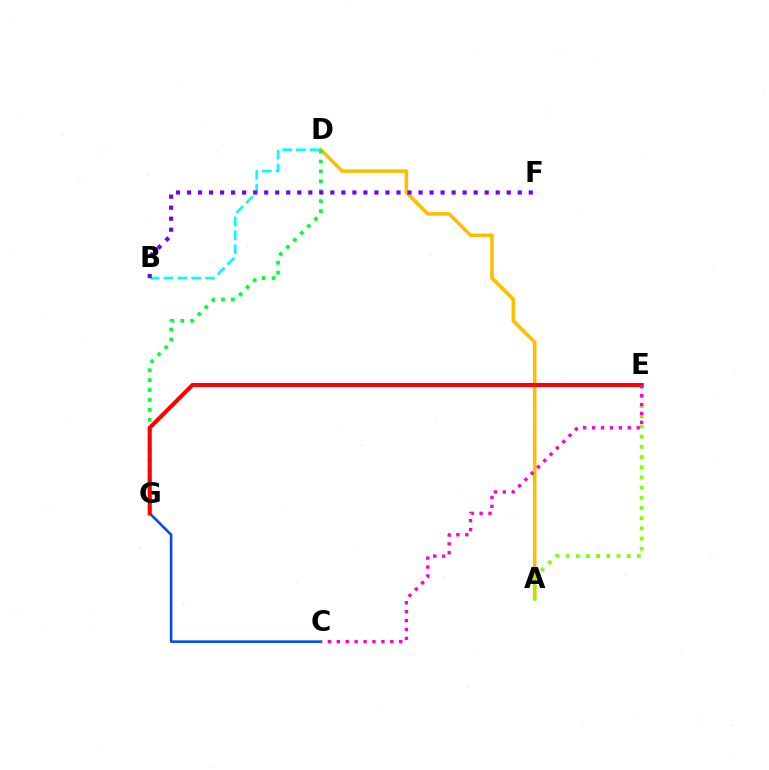{('A', 'D'): [{'color': '#ffbd00', 'line_style': 'solid', 'thickness': 2.56}], ('C', 'G'): [{'color': '#004bff', 'line_style': 'solid', 'thickness': 1.86}], ('D', 'G'): [{'color': '#00ff39', 'line_style': 'dotted', 'thickness': 2.69}], ('A', 'E'): [{'color': '#84ff00', 'line_style': 'dotted', 'thickness': 2.77}], ('E', 'G'): [{'color': '#ff0000', 'line_style': 'solid', 'thickness': 2.94}], ('B', 'D'): [{'color': '#00fff6', 'line_style': 'dashed', 'thickness': 1.88}], ('C', 'E'): [{'color': '#ff00cf', 'line_style': 'dotted', 'thickness': 2.42}], ('B', 'F'): [{'color': '#7200ff', 'line_style': 'dotted', 'thickness': 3.0}]}